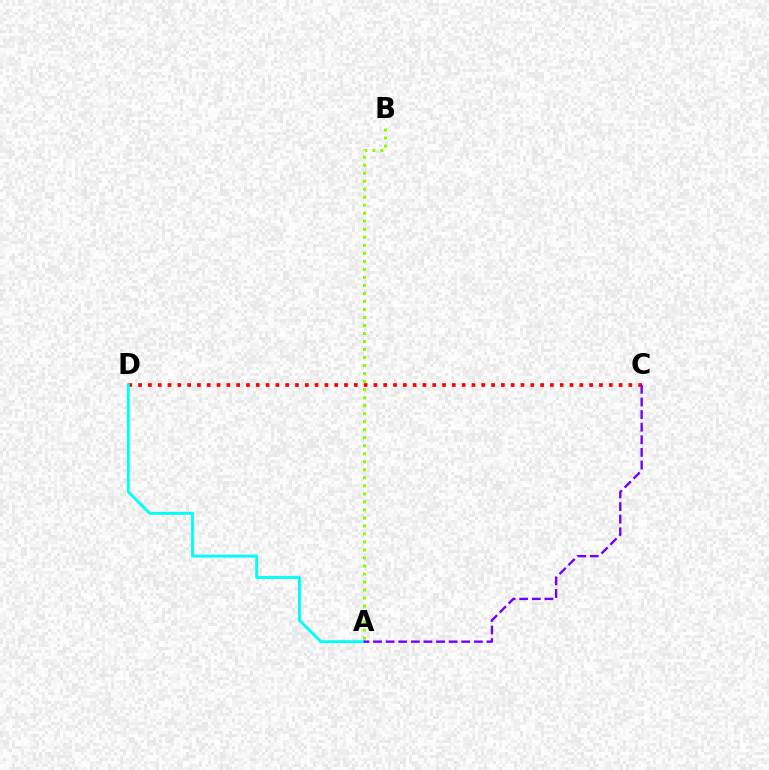{('C', 'D'): [{'color': '#ff0000', 'line_style': 'dotted', 'thickness': 2.66}], ('A', 'D'): [{'color': '#00fff6', 'line_style': 'solid', 'thickness': 2.07}], ('A', 'C'): [{'color': '#7200ff', 'line_style': 'dashed', 'thickness': 1.71}], ('A', 'B'): [{'color': '#84ff00', 'line_style': 'dotted', 'thickness': 2.18}]}